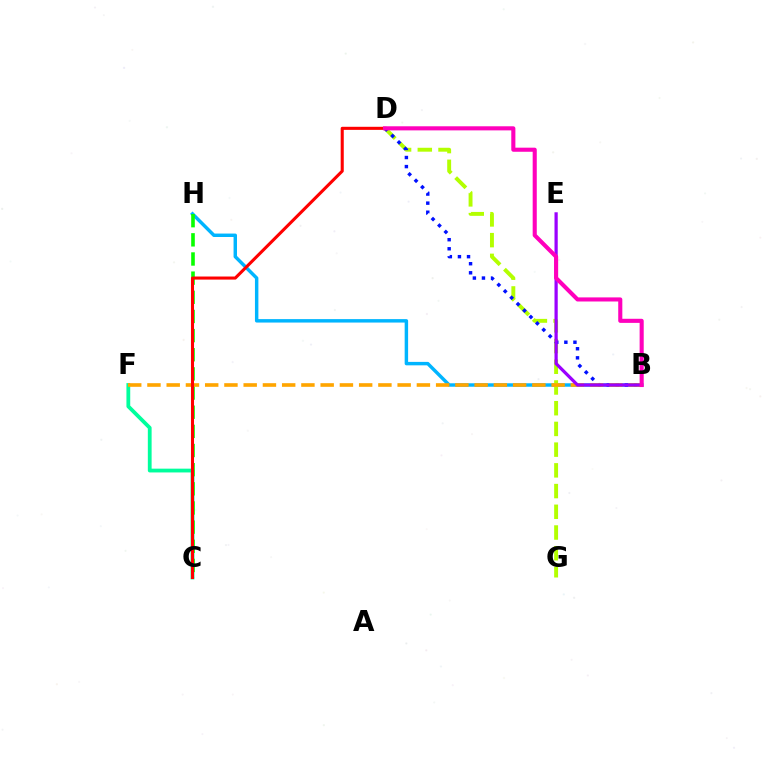{('B', 'H'): [{'color': '#00b5ff', 'line_style': 'solid', 'thickness': 2.48}], ('D', 'G'): [{'color': '#b3ff00', 'line_style': 'dashed', 'thickness': 2.81}], ('C', 'F'): [{'color': '#00ff9d', 'line_style': 'solid', 'thickness': 2.73}], ('B', 'D'): [{'color': '#0010ff', 'line_style': 'dotted', 'thickness': 2.47}, {'color': '#ff00bd', 'line_style': 'solid', 'thickness': 2.95}], ('C', 'H'): [{'color': '#08ff00', 'line_style': 'dashed', 'thickness': 2.6}], ('B', 'F'): [{'color': '#ffa500', 'line_style': 'dashed', 'thickness': 2.61}], ('B', 'E'): [{'color': '#9b00ff', 'line_style': 'solid', 'thickness': 2.33}], ('C', 'D'): [{'color': '#ff0000', 'line_style': 'solid', 'thickness': 2.21}]}